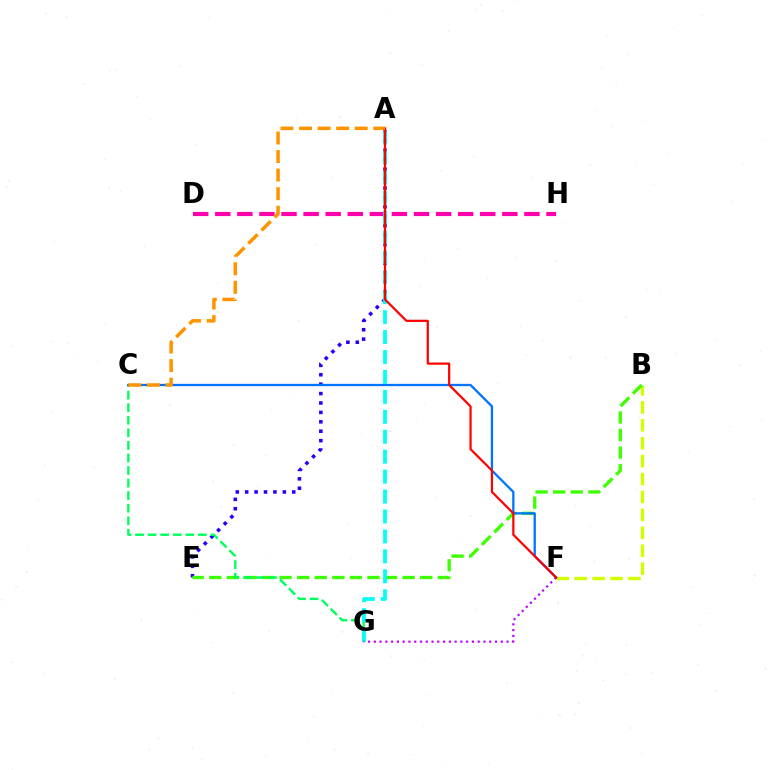{('B', 'F'): [{'color': '#d1ff00', 'line_style': 'dashed', 'thickness': 2.43}], ('A', 'E'): [{'color': '#2500ff', 'line_style': 'dotted', 'thickness': 2.56}], ('B', 'E'): [{'color': '#3dff00', 'line_style': 'dashed', 'thickness': 2.39}], ('D', 'H'): [{'color': '#ff00ac', 'line_style': 'dashed', 'thickness': 3.0}], ('C', 'G'): [{'color': '#00ff5c', 'line_style': 'dashed', 'thickness': 1.71}], ('C', 'F'): [{'color': '#0074ff', 'line_style': 'solid', 'thickness': 1.65}], ('A', 'G'): [{'color': '#00fff6', 'line_style': 'dashed', 'thickness': 2.71}], ('F', 'G'): [{'color': '#b900ff', 'line_style': 'dotted', 'thickness': 1.57}], ('A', 'F'): [{'color': '#ff0000', 'line_style': 'solid', 'thickness': 1.6}], ('A', 'C'): [{'color': '#ff9400', 'line_style': 'dashed', 'thickness': 2.52}]}